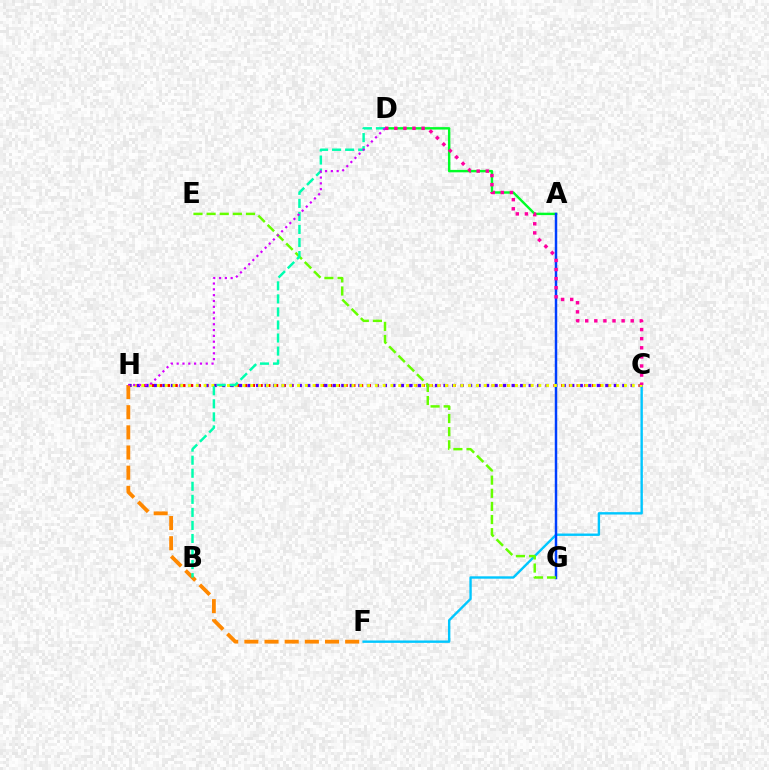{('C', 'H'): [{'color': '#ff0000', 'line_style': 'dotted', 'thickness': 2.1}, {'color': '#4f00ff', 'line_style': 'dotted', 'thickness': 2.31}, {'color': '#eeff00', 'line_style': 'dotted', 'thickness': 2.12}], ('C', 'F'): [{'color': '#00c7ff', 'line_style': 'solid', 'thickness': 1.72}], ('A', 'D'): [{'color': '#00ff27', 'line_style': 'solid', 'thickness': 1.75}], ('A', 'G'): [{'color': '#003fff', 'line_style': 'solid', 'thickness': 1.78}], ('E', 'G'): [{'color': '#66ff00', 'line_style': 'dashed', 'thickness': 1.78}], ('F', 'H'): [{'color': '#ff8800', 'line_style': 'dashed', 'thickness': 2.74}], ('C', 'D'): [{'color': '#ff00a0', 'line_style': 'dotted', 'thickness': 2.47}], ('B', 'D'): [{'color': '#00ffaf', 'line_style': 'dashed', 'thickness': 1.77}], ('D', 'H'): [{'color': '#d600ff', 'line_style': 'dotted', 'thickness': 1.58}]}